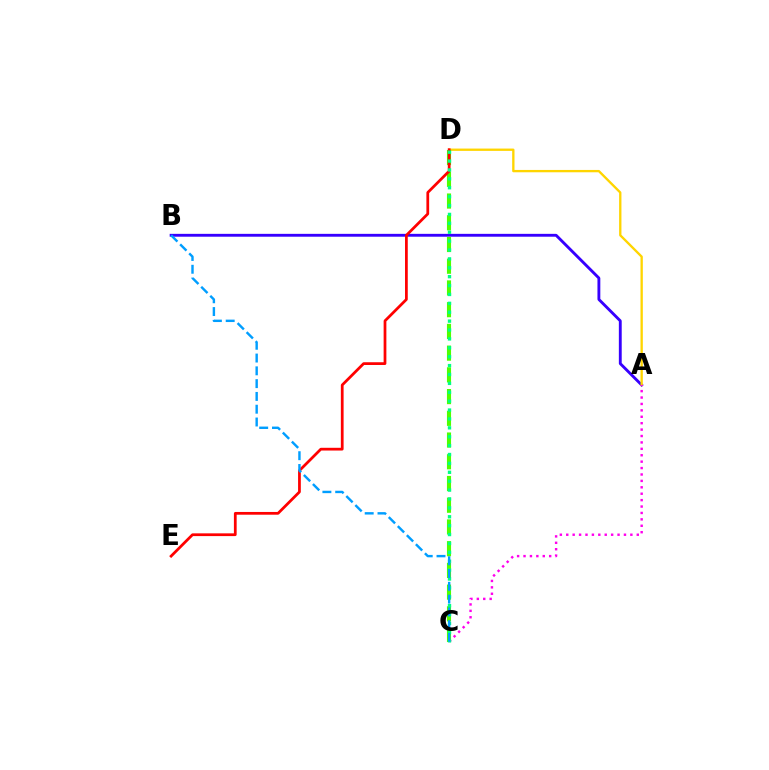{('A', 'B'): [{'color': '#3700ff', 'line_style': 'solid', 'thickness': 2.06}], ('A', 'D'): [{'color': '#ffd500', 'line_style': 'solid', 'thickness': 1.68}], ('A', 'C'): [{'color': '#ff00ed', 'line_style': 'dotted', 'thickness': 1.74}], ('C', 'D'): [{'color': '#4fff00', 'line_style': 'dashed', 'thickness': 2.95}, {'color': '#00ff86', 'line_style': 'dotted', 'thickness': 2.42}], ('D', 'E'): [{'color': '#ff0000', 'line_style': 'solid', 'thickness': 1.98}], ('B', 'C'): [{'color': '#009eff', 'line_style': 'dashed', 'thickness': 1.74}]}